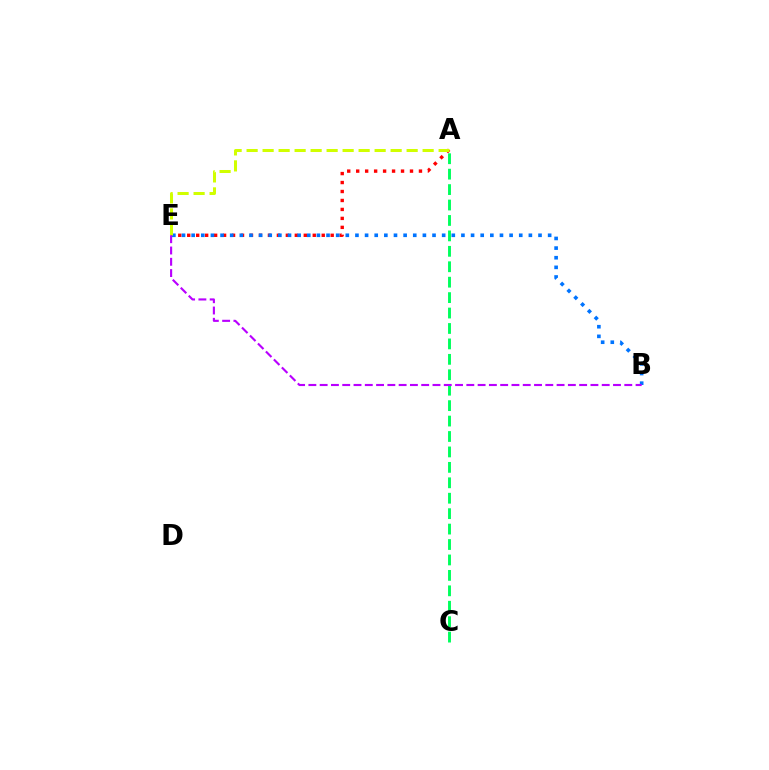{('A', 'E'): [{'color': '#ff0000', 'line_style': 'dotted', 'thickness': 2.44}, {'color': '#d1ff00', 'line_style': 'dashed', 'thickness': 2.17}], ('B', 'E'): [{'color': '#0074ff', 'line_style': 'dotted', 'thickness': 2.62}, {'color': '#b900ff', 'line_style': 'dashed', 'thickness': 1.53}], ('A', 'C'): [{'color': '#00ff5c', 'line_style': 'dashed', 'thickness': 2.1}]}